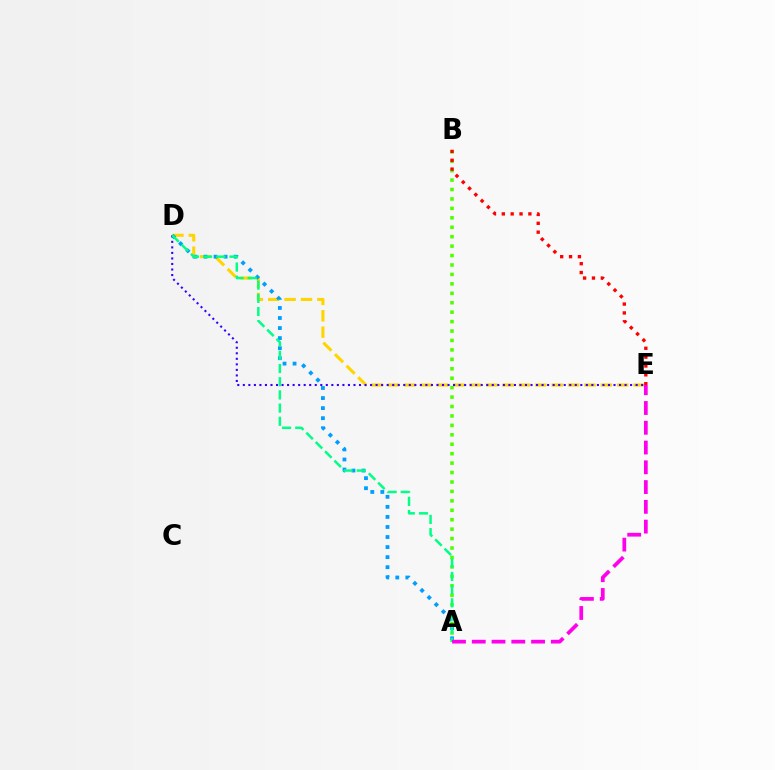{('D', 'E'): [{'color': '#ffd500', 'line_style': 'dashed', 'thickness': 2.22}, {'color': '#3700ff', 'line_style': 'dotted', 'thickness': 1.5}], ('A', 'B'): [{'color': '#4fff00', 'line_style': 'dotted', 'thickness': 2.56}], ('B', 'E'): [{'color': '#ff0000', 'line_style': 'dotted', 'thickness': 2.41}], ('A', 'D'): [{'color': '#009eff', 'line_style': 'dotted', 'thickness': 2.73}, {'color': '#00ff86', 'line_style': 'dashed', 'thickness': 1.79}], ('A', 'E'): [{'color': '#ff00ed', 'line_style': 'dashed', 'thickness': 2.69}]}